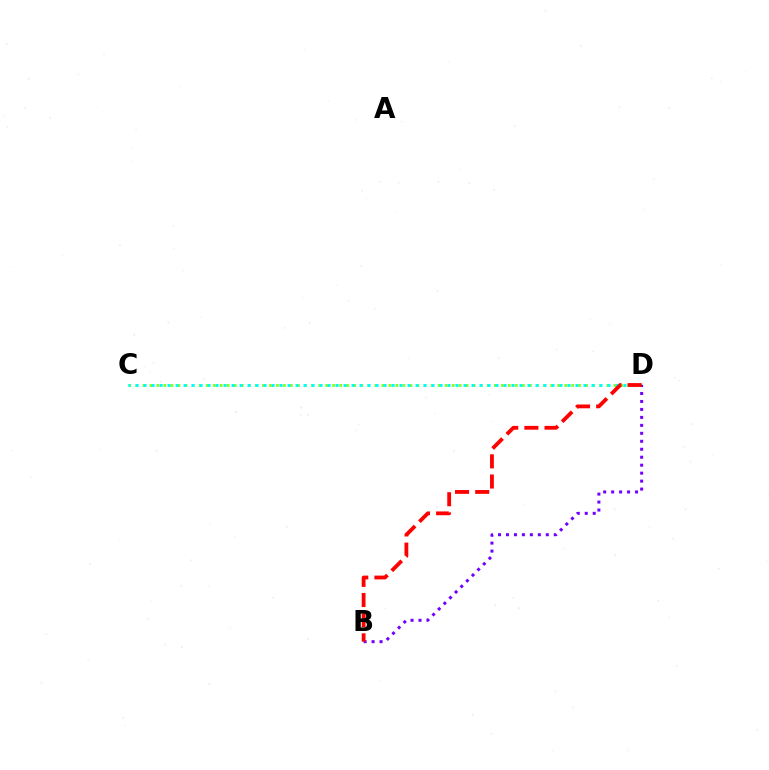{('C', 'D'): [{'color': '#84ff00', 'line_style': 'dotted', 'thickness': 1.91}, {'color': '#00fff6', 'line_style': 'dotted', 'thickness': 2.17}], ('B', 'D'): [{'color': '#7200ff', 'line_style': 'dotted', 'thickness': 2.16}, {'color': '#ff0000', 'line_style': 'dashed', 'thickness': 2.74}]}